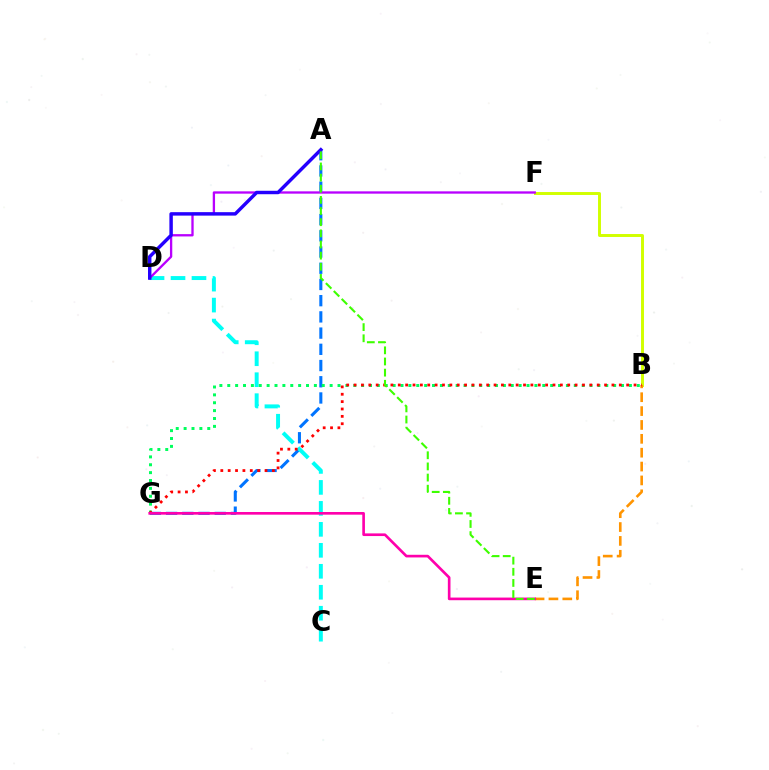{('A', 'G'): [{'color': '#0074ff', 'line_style': 'dashed', 'thickness': 2.2}], ('C', 'D'): [{'color': '#00fff6', 'line_style': 'dashed', 'thickness': 2.85}], ('B', 'F'): [{'color': '#d1ff00', 'line_style': 'solid', 'thickness': 2.12}], ('B', 'G'): [{'color': '#00ff5c', 'line_style': 'dotted', 'thickness': 2.14}, {'color': '#ff0000', 'line_style': 'dotted', 'thickness': 2.0}], ('B', 'E'): [{'color': '#ff9400', 'line_style': 'dashed', 'thickness': 1.88}], ('E', 'G'): [{'color': '#ff00ac', 'line_style': 'solid', 'thickness': 1.91}], ('D', 'F'): [{'color': '#b900ff', 'line_style': 'solid', 'thickness': 1.67}], ('A', 'D'): [{'color': '#2500ff', 'line_style': 'solid', 'thickness': 2.48}], ('A', 'E'): [{'color': '#3dff00', 'line_style': 'dashed', 'thickness': 1.51}]}